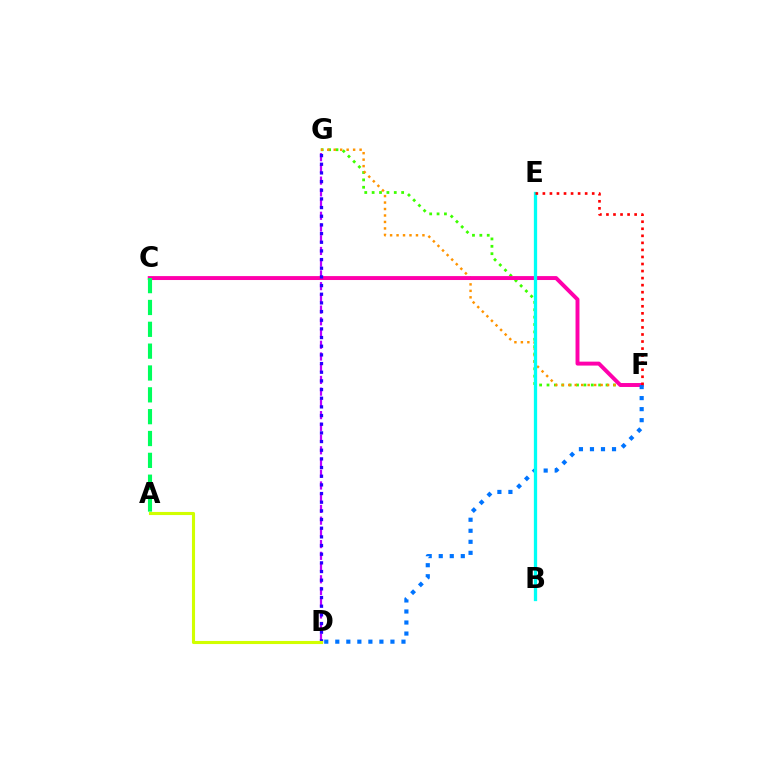{('F', 'G'): [{'color': '#3dff00', 'line_style': 'dotted', 'thickness': 2.0}, {'color': '#ff9400', 'line_style': 'dotted', 'thickness': 1.76}], ('D', 'G'): [{'color': '#b900ff', 'line_style': 'dashed', 'thickness': 1.59}, {'color': '#2500ff', 'line_style': 'dotted', 'thickness': 2.35}], ('C', 'F'): [{'color': '#ff00ac', 'line_style': 'solid', 'thickness': 2.83}], ('D', 'F'): [{'color': '#0074ff', 'line_style': 'dotted', 'thickness': 3.0}], ('B', 'E'): [{'color': '#00fff6', 'line_style': 'solid', 'thickness': 2.36}], ('E', 'F'): [{'color': '#ff0000', 'line_style': 'dotted', 'thickness': 1.91}], ('A', 'C'): [{'color': '#00ff5c', 'line_style': 'dashed', 'thickness': 2.97}], ('A', 'D'): [{'color': '#d1ff00', 'line_style': 'solid', 'thickness': 2.24}]}